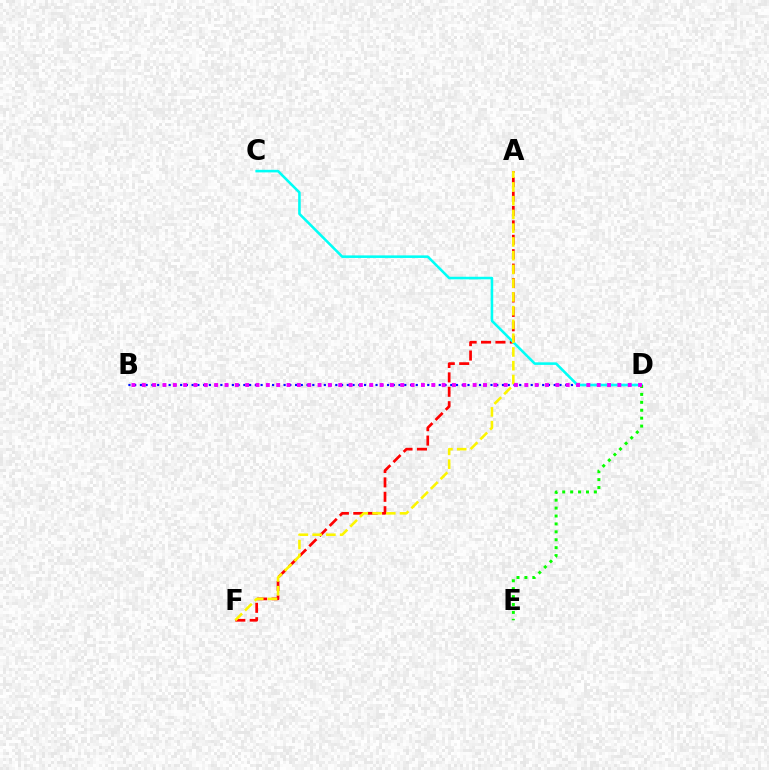{('B', 'D'): [{'color': '#0010ff', 'line_style': 'dotted', 'thickness': 1.56}, {'color': '#ee00ff', 'line_style': 'dotted', 'thickness': 2.81}], ('A', 'F'): [{'color': '#ff0000', 'line_style': 'dashed', 'thickness': 1.96}, {'color': '#fcf500', 'line_style': 'dashed', 'thickness': 1.87}], ('C', 'D'): [{'color': '#00fff6', 'line_style': 'solid', 'thickness': 1.85}], ('D', 'E'): [{'color': '#08ff00', 'line_style': 'dotted', 'thickness': 2.15}]}